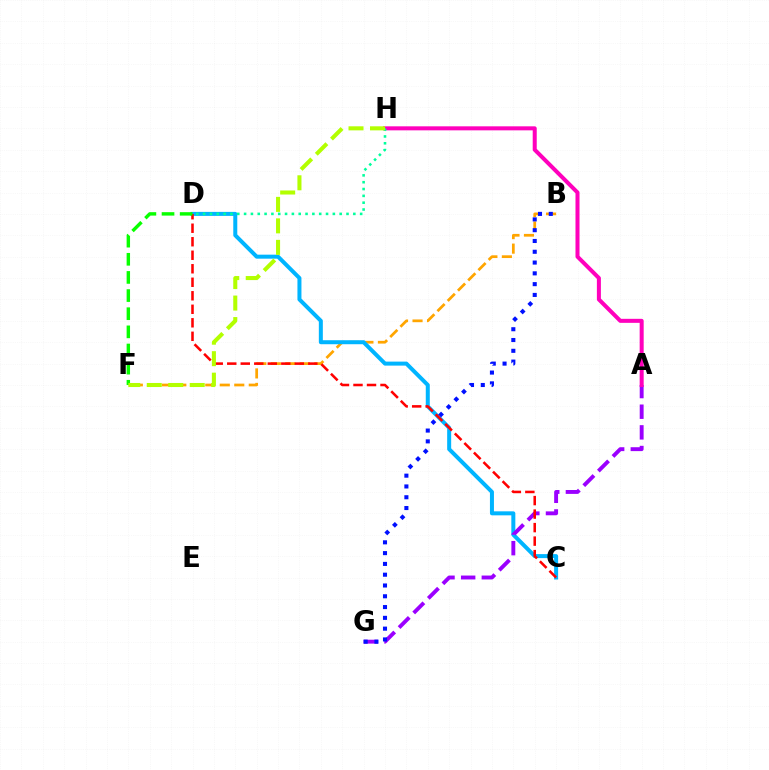{('B', 'F'): [{'color': '#ffa500', 'line_style': 'dashed', 'thickness': 1.97}], ('C', 'D'): [{'color': '#00b5ff', 'line_style': 'solid', 'thickness': 2.88}, {'color': '#ff0000', 'line_style': 'dashed', 'thickness': 1.84}], ('A', 'G'): [{'color': '#9b00ff', 'line_style': 'dashed', 'thickness': 2.81}], ('A', 'H'): [{'color': '#ff00bd', 'line_style': 'solid', 'thickness': 2.89}], ('B', 'G'): [{'color': '#0010ff', 'line_style': 'dotted', 'thickness': 2.93}], ('D', 'H'): [{'color': '#00ff9d', 'line_style': 'dotted', 'thickness': 1.85}], ('D', 'F'): [{'color': '#08ff00', 'line_style': 'dashed', 'thickness': 2.46}], ('F', 'H'): [{'color': '#b3ff00', 'line_style': 'dashed', 'thickness': 2.92}]}